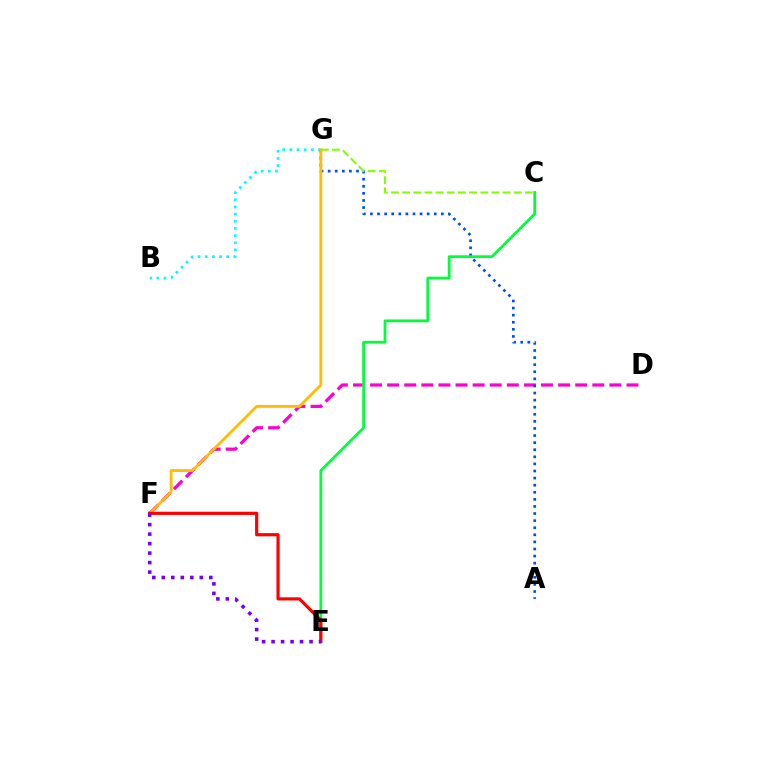{('D', 'F'): [{'color': '#ff00cf', 'line_style': 'dashed', 'thickness': 2.32}], ('B', 'G'): [{'color': '#00fff6', 'line_style': 'dotted', 'thickness': 1.95}], ('A', 'G'): [{'color': '#004bff', 'line_style': 'dotted', 'thickness': 1.93}], ('C', 'G'): [{'color': '#84ff00', 'line_style': 'dashed', 'thickness': 1.52}], ('C', 'E'): [{'color': '#00ff39', 'line_style': 'solid', 'thickness': 1.99}], ('F', 'G'): [{'color': '#ffbd00', 'line_style': 'solid', 'thickness': 2.04}], ('E', 'F'): [{'color': '#ff0000', 'line_style': 'solid', 'thickness': 2.29}, {'color': '#7200ff', 'line_style': 'dotted', 'thickness': 2.58}]}